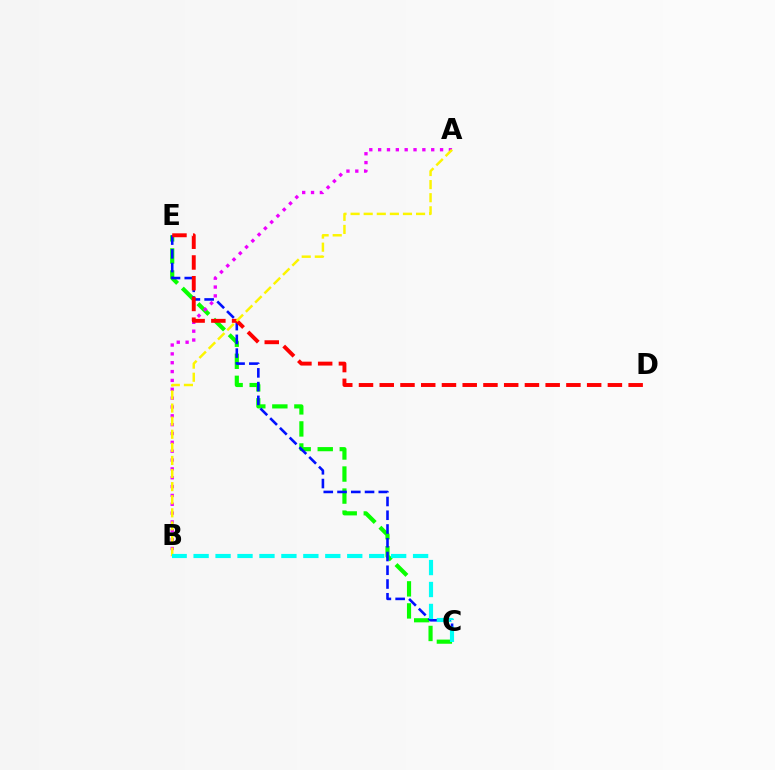{('C', 'E'): [{'color': '#08ff00', 'line_style': 'dashed', 'thickness': 2.99}, {'color': '#0010ff', 'line_style': 'dashed', 'thickness': 1.87}], ('A', 'B'): [{'color': '#ee00ff', 'line_style': 'dotted', 'thickness': 2.4}, {'color': '#fcf500', 'line_style': 'dashed', 'thickness': 1.78}], ('D', 'E'): [{'color': '#ff0000', 'line_style': 'dashed', 'thickness': 2.82}], ('B', 'C'): [{'color': '#00fff6', 'line_style': 'dashed', 'thickness': 2.98}]}